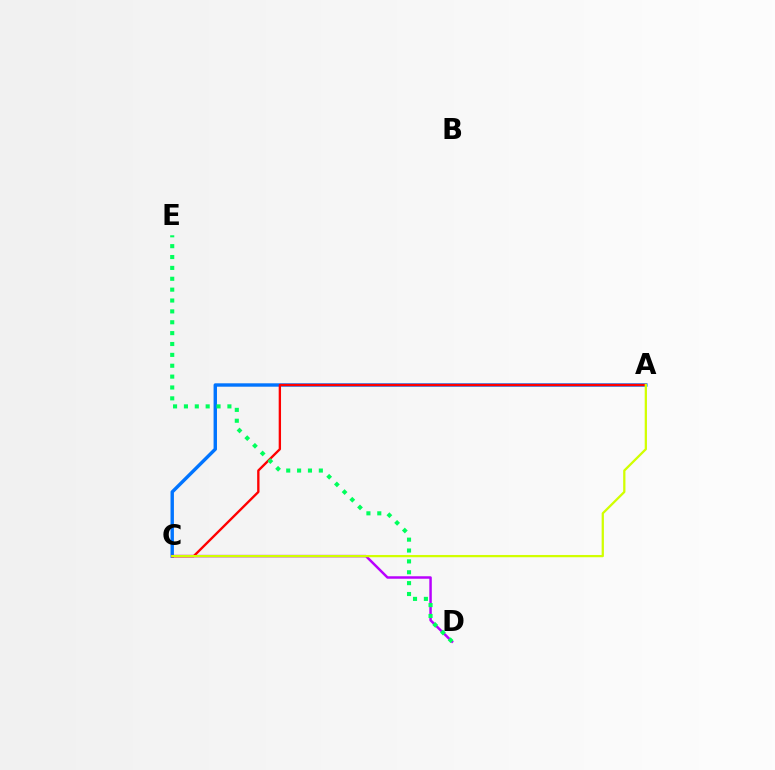{('A', 'C'): [{'color': '#0074ff', 'line_style': 'solid', 'thickness': 2.45}, {'color': '#ff0000', 'line_style': 'solid', 'thickness': 1.69}, {'color': '#d1ff00', 'line_style': 'solid', 'thickness': 1.63}], ('C', 'D'): [{'color': '#b900ff', 'line_style': 'solid', 'thickness': 1.78}], ('D', 'E'): [{'color': '#00ff5c', 'line_style': 'dotted', 'thickness': 2.95}]}